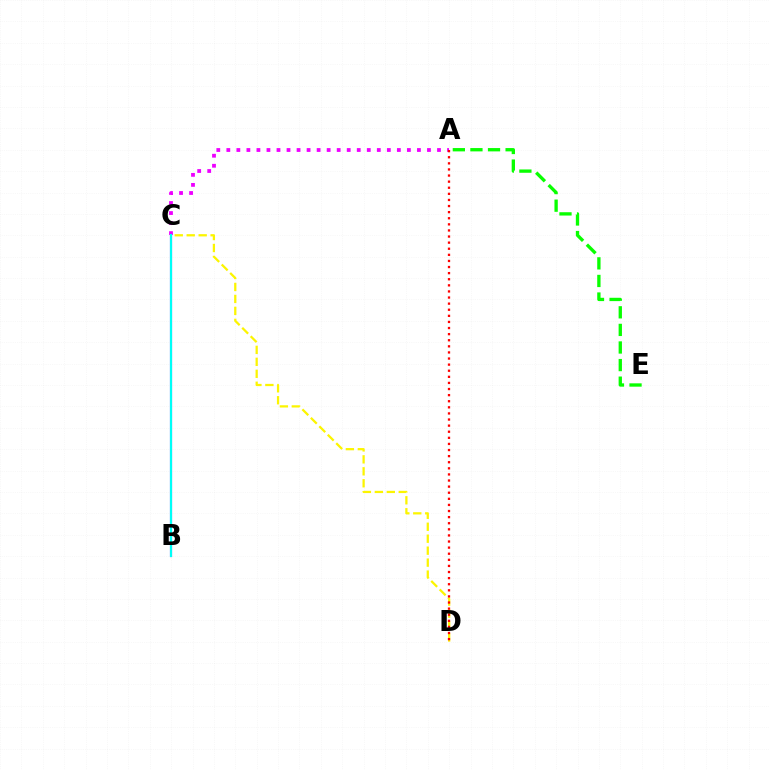{('B', 'C'): [{'color': '#0010ff', 'line_style': 'solid', 'thickness': 1.52}, {'color': '#00fff6', 'line_style': 'solid', 'thickness': 1.5}], ('C', 'D'): [{'color': '#fcf500', 'line_style': 'dashed', 'thickness': 1.62}], ('A', 'C'): [{'color': '#ee00ff', 'line_style': 'dotted', 'thickness': 2.73}], ('A', 'D'): [{'color': '#ff0000', 'line_style': 'dotted', 'thickness': 1.66}], ('A', 'E'): [{'color': '#08ff00', 'line_style': 'dashed', 'thickness': 2.39}]}